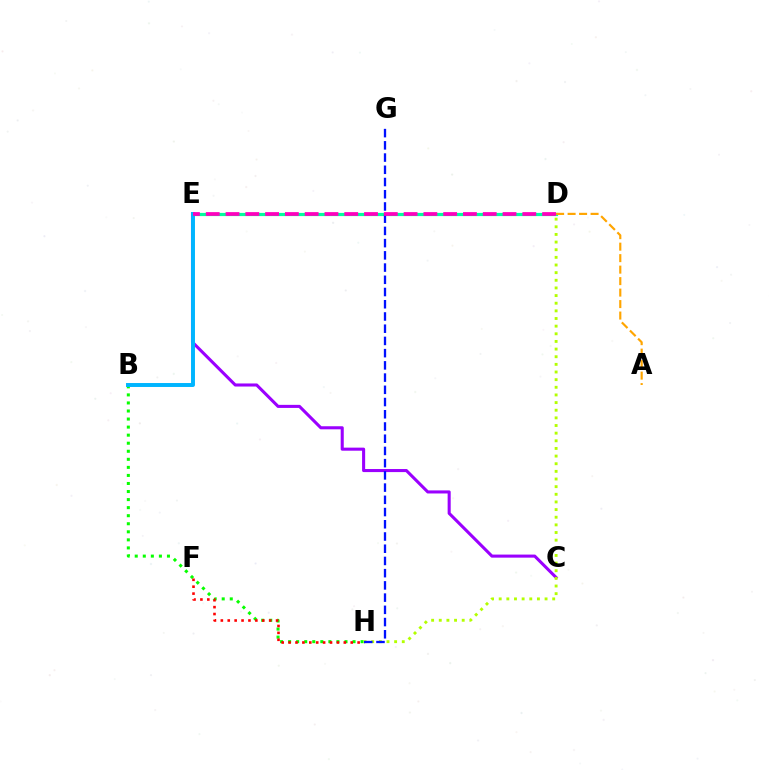{('C', 'E'): [{'color': '#9b00ff', 'line_style': 'solid', 'thickness': 2.21}], ('B', 'H'): [{'color': '#08ff00', 'line_style': 'dotted', 'thickness': 2.19}], ('D', 'E'): [{'color': '#00ff9d', 'line_style': 'solid', 'thickness': 2.3}, {'color': '#ff00bd', 'line_style': 'dashed', 'thickness': 2.69}], ('A', 'D'): [{'color': '#ffa500', 'line_style': 'dashed', 'thickness': 1.56}], ('F', 'H'): [{'color': '#ff0000', 'line_style': 'dotted', 'thickness': 1.88}], ('D', 'H'): [{'color': '#b3ff00', 'line_style': 'dotted', 'thickness': 2.08}], ('G', 'H'): [{'color': '#0010ff', 'line_style': 'dashed', 'thickness': 1.66}], ('B', 'E'): [{'color': '#00b5ff', 'line_style': 'solid', 'thickness': 2.84}]}